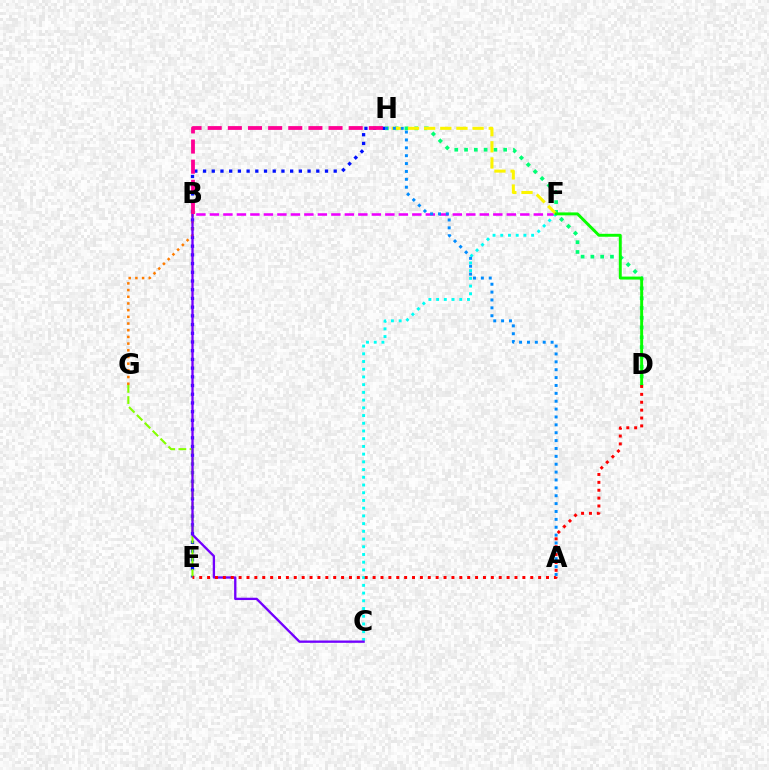{('E', 'H'): [{'color': '#0010ff', 'line_style': 'dotted', 'thickness': 2.37}], ('E', 'G'): [{'color': '#84ff00', 'line_style': 'dashed', 'thickness': 1.52}], ('B', 'F'): [{'color': '#ee00ff', 'line_style': 'dashed', 'thickness': 1.83}], ('D', 'H'): [{'color': '#00ff74', 'line_style': 'dotted', 'thickness': 2.66}], ('C', 'F'): [{'color': '#00fff6', 'line_style': 'dotted', 'thickness': 2.1}], ('B', 'G'): [{'color': '#ff7c00', 'line_style': 'dotted', 'thickness': 1.82}], ('B', 'C'): [{'color': '#7200ff', 'line_style': 'solid', 'thickness': 1.67}], ('F', 'H'): [{'color': '#fcf500', 'line_style': 'dashed', 'thickness': 2.19}], ('A', 'H'): [{'color': '#008cff', 'line_style': 'dotted', 'thickness': 2.14}], ('D', 'F'): [{'color': '#08ff00', 'line_style': 'solid', 'thickness': 2.12}], ('D', 'E'): [{'color': '#ff0000', 'line_style': 'dotted', 'thickness': 2.14}], ('B', 'H'): [{'color': '#ff0094', 'line_style': 'dashed', 'thickness': 2.74}]}